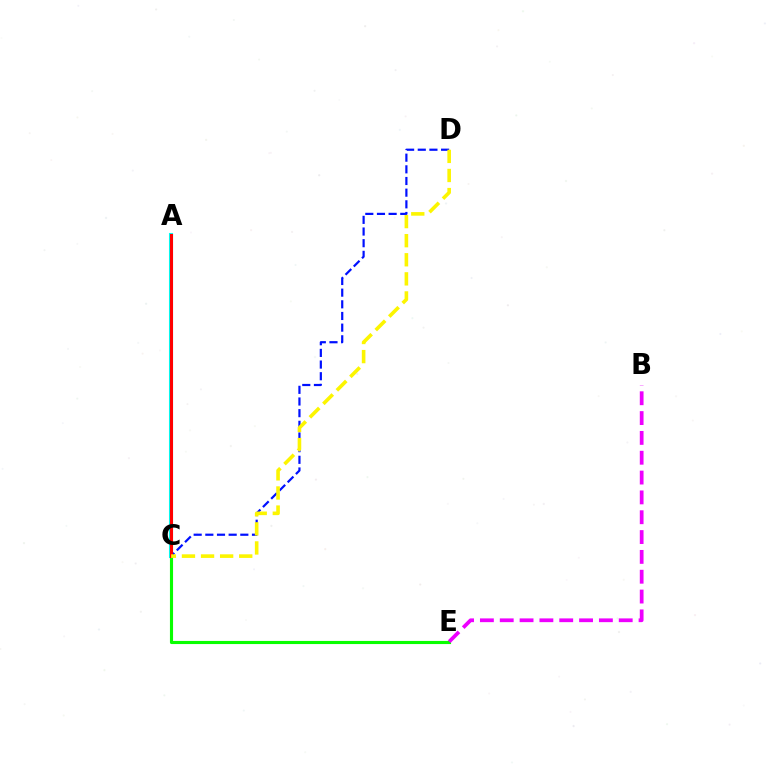{('C', 'D'): [{'color': '#0010ff', 'line_style': 'dashed', 'thickness': 1.58}, {'color': '#fcf500', 'line_style': 'dashed', 'thickness': 2.59}], ('C', 'E'): [{'color': '#08ff00', 'line_style': 'solid', 'thickness': 2.24}], ('A', 'C'): [{'color': '#00fff6', 'line_style': 'solid', 'thickness': 2.94}, {'color': '#ff0000', 'line_style': 'solid', 'thickness': 2.21}], ('B', 'E'): [{'color': '#ee00ff', 'line_style': 'dashed', 'thickness': 2.69}]}